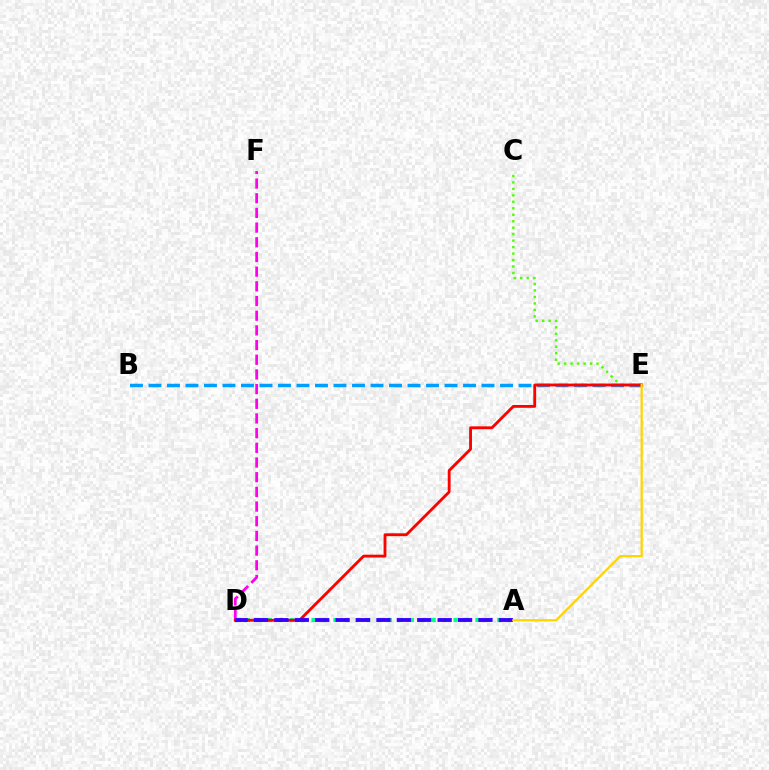{('A', 'D'): [{'color': '#00ff86', 'line_style': 'dotted', 'thickness': 2.97}, {'color': '#3700ff', 'line_style': 'dashed', 'thickness': 2.77}], ('C', 'E'): [{'color': '#4fff00', 'line_style': 'dotted', 'thickness': 1.76}], ('B', 'E'): [{'color': '#009eff', 'line_style': 'dashed', 'thickness': 2.51}], ('D', 'F'): [{'color': '#ff00ed', 'line_style': 'dashed', 'thickness': 1.99}], ('D', 'E'): [{'color': '#ff0000', 'line_style': 'solid', 'thickness': 2.05}], ('A', 'E'): [{'color': '#ffd500', 'line_style': 'solid', 'thickness': 1.63}]}